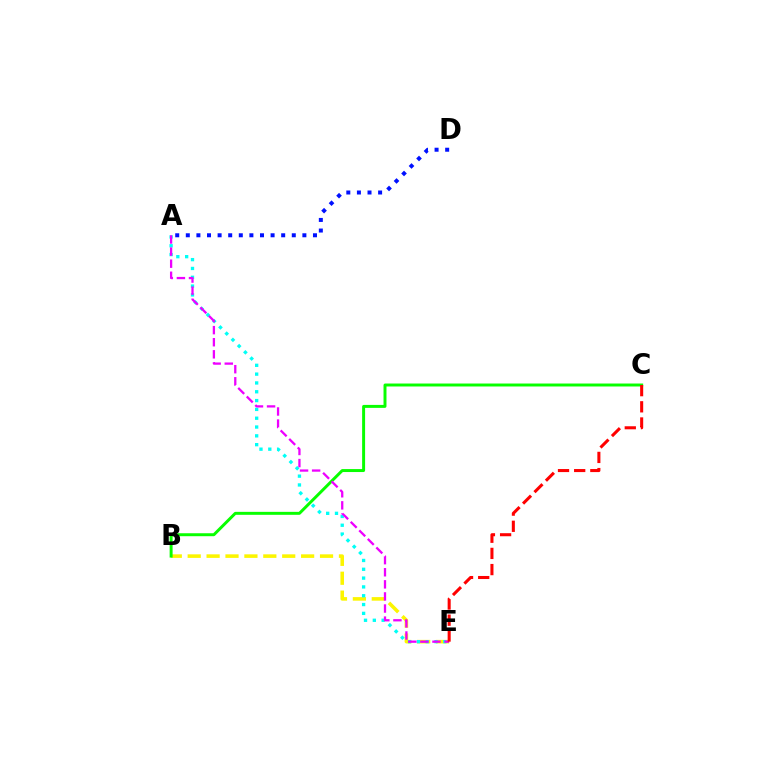{('B', 'E'): [{'color': '#fcf500', 'line_style': 'dashed', 'thickness': 2.57}], ('A', 'E'): [{'color': '#00fff6', 'line_style': 'dotted', 'thickness': 2.4}, {'color': '#ee00ff', 'line_style': 'dashed', 'thickness': 1.64}], ('A', 'D'): [{'color': '#0010ff', 'line_style': 'dotted', 'thickness': 2.88}], ('B', 'C'): [{'color': '#08ff00', 'line_style': 'solid', 'thickness': 2.13}], ('C', 'E'): [{'color': '#ff0000', 'line_style': 'dashed', 'thickness': 2.2}]}